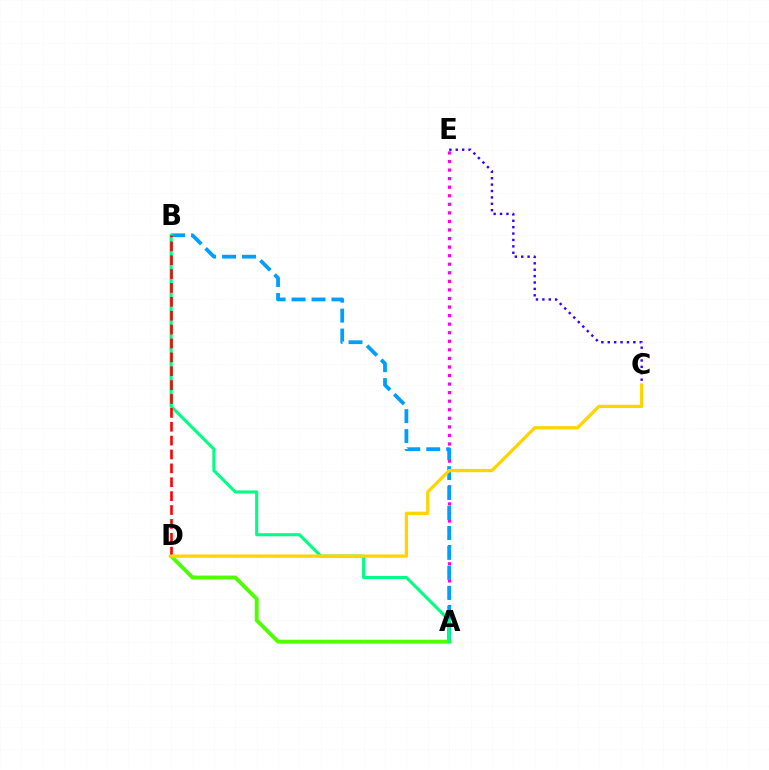{('A', 'E'): [{'color': '#ff00ed', 'line_style': 'dotted', 'thickness': 2.33}], ('C', 'E'): [{'color': '#3700ff', 'line_style': 'dotted', 'thickness': 1.74}], ('A', 'D'): [{'color': '#4fff00', 'line_style': 'solid', 'thickness': 2.79}], ('A', 'B'): [{'color': '#009eff', 'line_style': 'dashed', 'thickness': 2.71}, {'color': '#00ff86', 'line_style': 'solid', 'thickness': 2.23}], ('B', 'D'): [{'color': '#ff0000', 'line_style': 'dashed', 'thickness': 1.89}], ('C', 'D'): [{'color': '#ffd500', 'line_style': 'solid', 'thickness': 2.36}]}